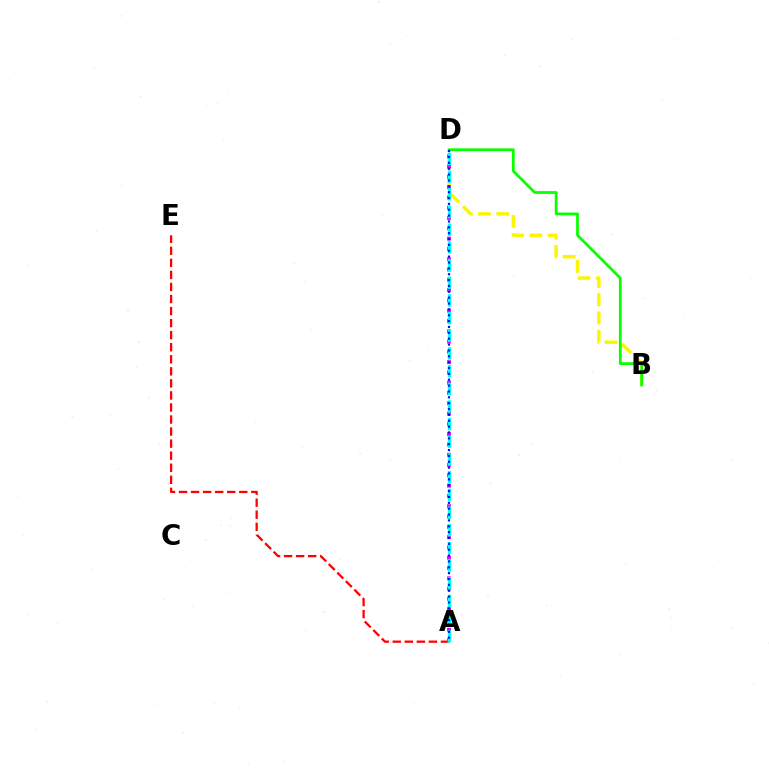{('B', 'D'): [{'color': '#fcf500', 'line_style': 'dashed', 'thickness': 2.47}, {'color': '#08ff00', 'line_style': 'solid', 'thickness': 1.98}], ('A', 'E'): [{'color': '#ff0000', 'line_style': 'dashed', 'thickness': 1.64}], ('A', 'D'): [{'color': '#ee00ff', 'line_style': 'dotted', 'thickness': 2.8}, {'color': '#00fff6', 'line_style': 'dashed', 'thickness': 2.4}, {'color': '#0010ff', 'line_style': 'dotted', 'thickness': 1.59}]}